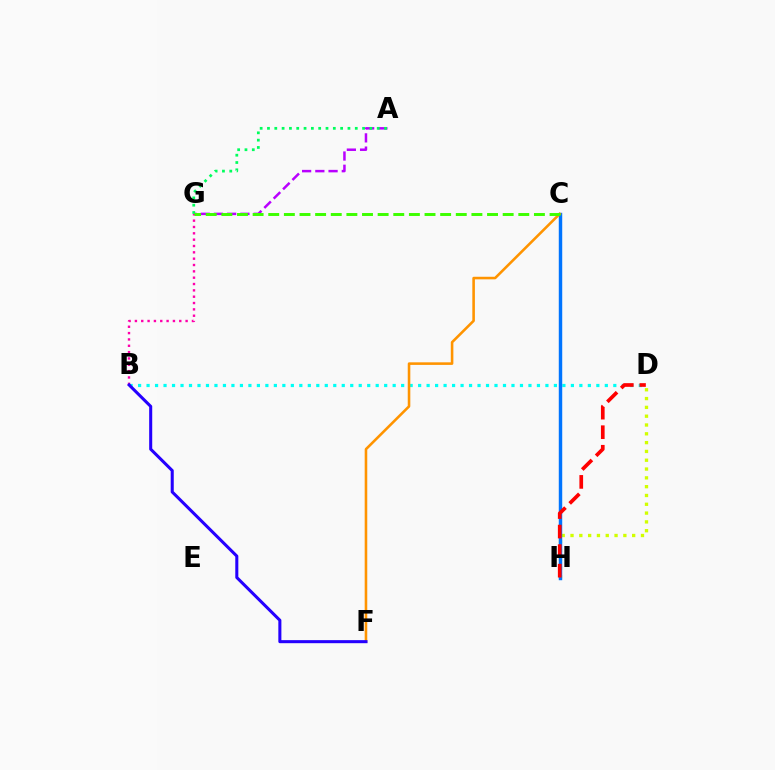{('B', 'D'): [{'color': '#00fff6', 'line_style': 'dotted', 'thickness': 2.31}], ('A', 'G'): [{'color': '#b900ff', 'line_style': 'dashed', 'thickness': 1.8}, {'color': '#00ff5c', 'line_style': 'dotted', 'thickness': 1.99}], ('D', 'H'): [{'color': '#d1ff00', 'line_style': 'dotted', 'thickness': 2.39}, {'color': '#ff0000', 'line_style': 'dashed', 'thickness': 2.66}], ('B', 'G'): [{'color': '#ff00ac', 'line_style': 'dotted', 'thickness': 1.72}], ('C', 'H'): [{'color': '#0074ff', 'line_style': 'solid', 'thickness': 2.48}], ('C', 'F'): [{'color': '#ff9400', 'line_style': 'solid', 'thickness': 1.86}], ('C', 'G'): [{'color': '#3dff00', 'line_style': 'dashed', 'thickness': 2.12}], ('B', 'F'): [{'color': '#2500ff', 'line_style': 'solid', 'thickness': 2.2}]}